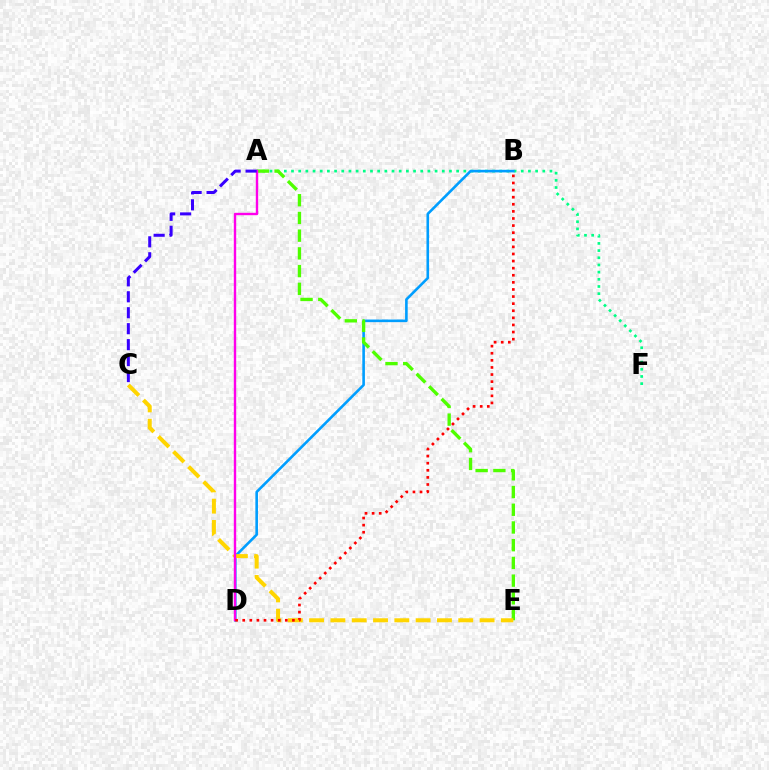{('A', 'F'): [{'color': '#00ff86', 'line_style': 'dotted', 'thickness': 1.95}], ('B', 'D'): [{'color': '#009eff', 'line_style': 'solid', 'thickness': 1.88}, {'color': '#ff0000', 'line_style': 'dotted', 'thickness': 1.93}], ('A', 'E'): [{'color': '#4fff00', 'line_style': 'dashed', 'thickness': 2.41}], ('C', 'E'): [{'color': '#ffd500', 'line_style': 'dashed', 'thickness': 2.89}], ('A', 'D'): [{'color': '#ff00ed', 'line_style': 'solid', 'thickness': 1.72}], ('A', 'C'): [{'color': '#3700ff', 'line_style': 'dashed', 'thickness': 2.17}]}